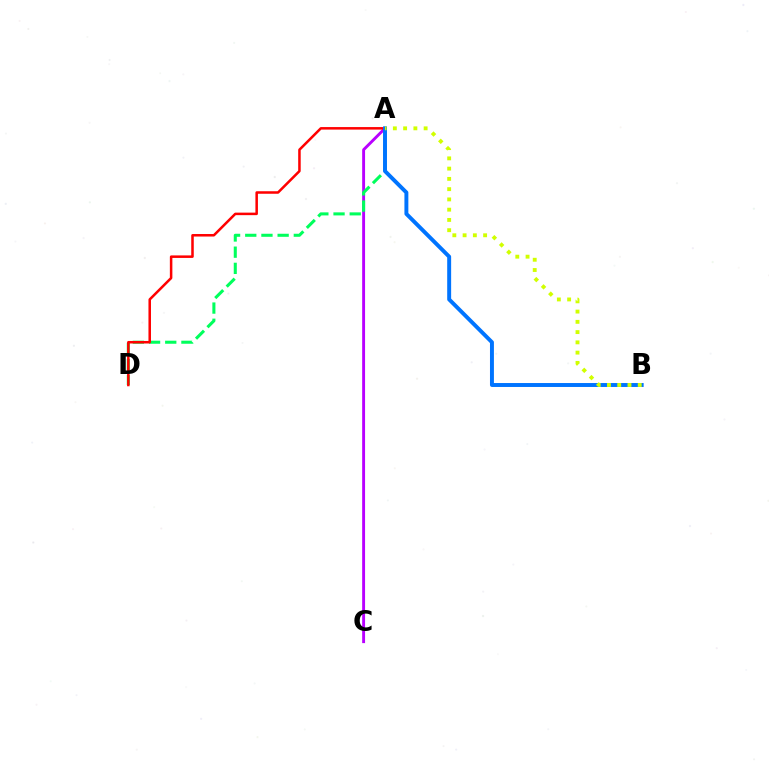{('A', 'C'): [{'color': '#b900ff', 'line_style': 'solid', 'thickness': 2.08}], ('A', 'D'): [{'color': '#00ff5c', 'line_style': 'dashed', 'thickness': 2.2}, {'color': '#ff0000', 'line_style': 'solid', 'thickness': 1.81}], ('A', 'B'): [{'color': '#0074ff', 'line_style': 'solid', 'thickness': 2.83}, {'color': '#d1ff00', 'line_style': 'dotted', 'thickness': 2.79}]}